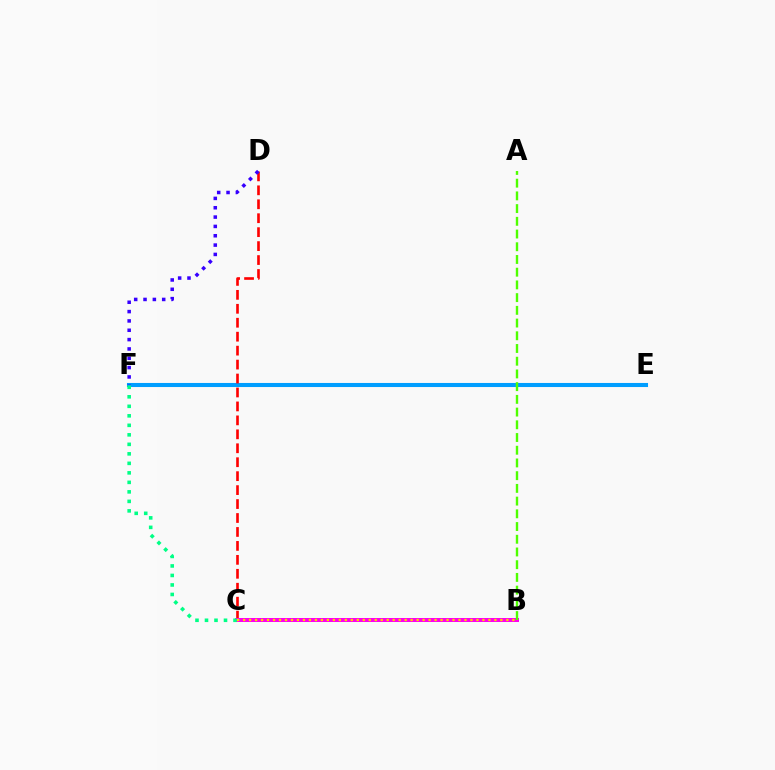{('E', 'F'): [{'color': '#009eff', 'line_style': 'solid', 'thickness': 2.93}], ('C', 'D'): [{'color': '#ff0000', 'line_style': 'dashed', 'thickness': 1.89}], ('D', 'F'): [{'color': '#3700ff', 'line_style': 'dotted', 'thickness': 2.54}], ('B', 'C'): [{'color': '#ff00ed', 'line_style': 'solid', 'thickness': 2.87}, {'color': '#ffd500', 'line_style': 'dotted', 'thickness': 1.63}], ('C', 'F'): [{'color': '#00ff86', 'line_style': 'dotted', 'thickness': 2.58}], ('A', 'B'): [{'color': '#4fff00', 'line_style': 'dashed', 'thickness': 1.73}]}